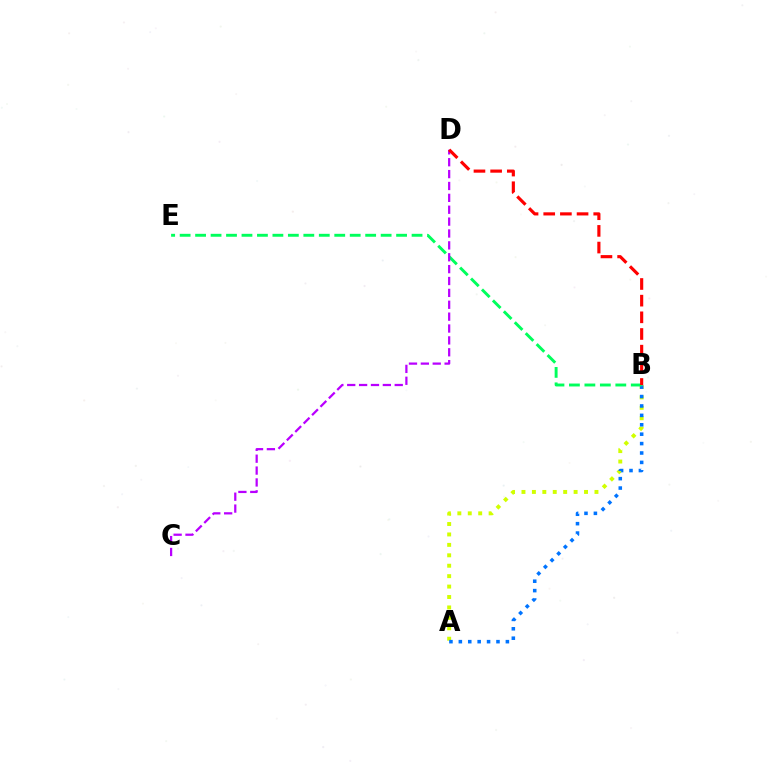{('A', 'B'): [{'color': '#d1ff00', 'line_style': 'dotted', 'thickness': 2.83}, {'color': '#0074ff', 'line_style': 'dotted', 'thickness': 2.56}], ('B', 'E'): [{'color': '#00ff5c', 'line_style': 'dashed', 'thickness': 2.1}], ('C', 'D'): [{'color': '#b900ff', 'line_style': 'dashed', 'thickness': 1.61}], ('B', 'D'): [{'color': '#ff0000', 'line_style': 'dashed', 'thickness': 2.26}]}